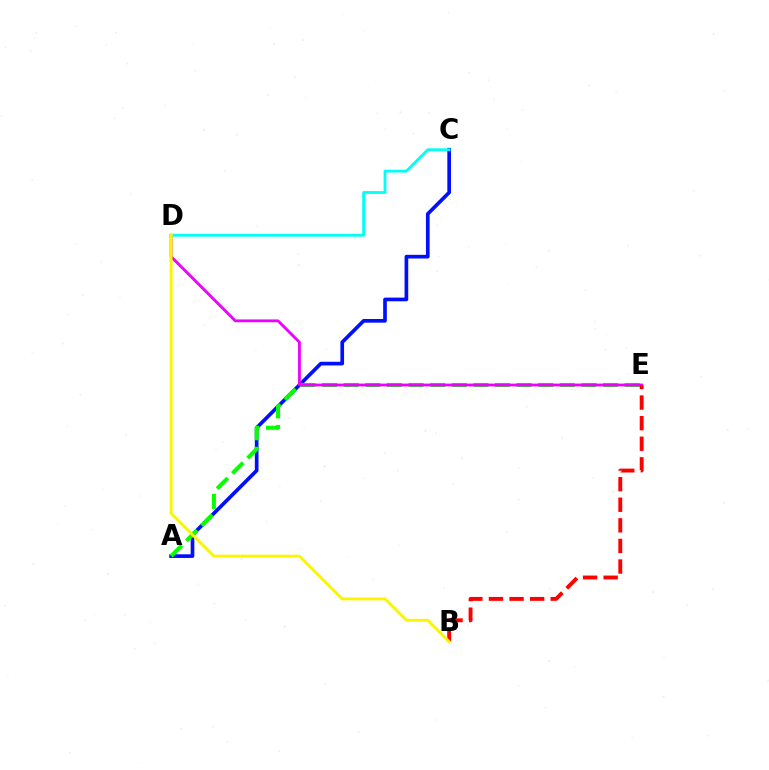{('A', 'C'): [{'color': '#0010ff', 'line_style': 'solid', 'thickness': 2.65}], ('A', 'E'): [{'color': '#08ff00', 'line_style': 'dashed', 'thickness': 2.94}], ('D', 'E'): [{'color': '#ee00ff', 'line_style': 'solid', 'thickness': 2.02}], ('C', 'D'): [{'color': '#00fff6', 'line_style': 'solid', 'thickness': 2.01}], ('B', 'E'): [{'color': '#ff0000', 'line_style': 'dashed', 'thickness': 2.8}], ('B', 'D'): [{'color': '#fcf500', 'line_style': 'solid', 'thickness': 2.08}]}